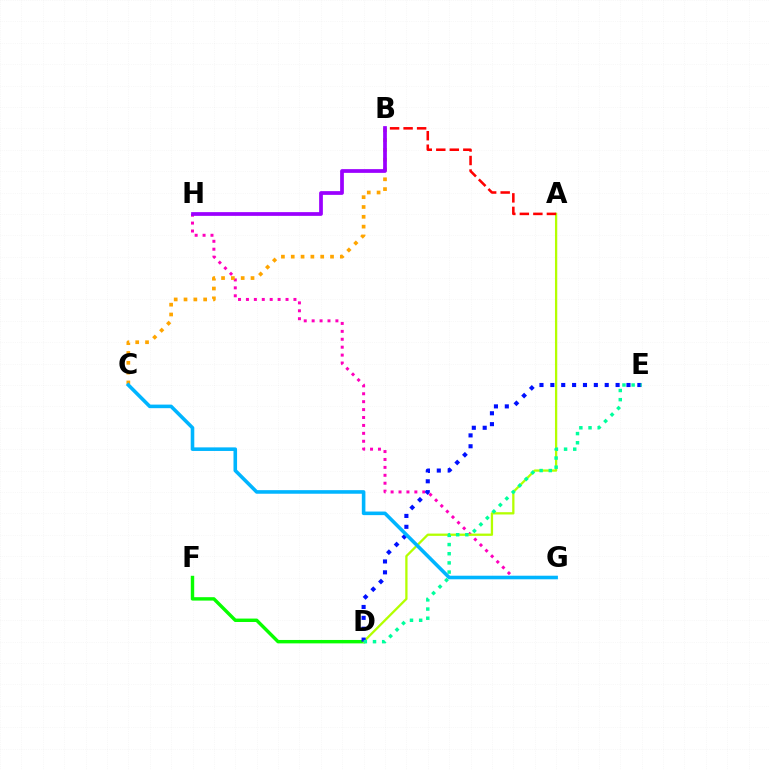{('G', 'H'): [{'color': '#ff00bd', 'line_style': 'dotted', 'thickness': 2.15}], ('B', 'C'): [{'color': '#ffa500', 'line_style': 'dotted', 'thickness': 2.67}], ('D', 'F'): [{'color': '#08ff00', 'line_style': 'solid', 'thickness': 2.46}], ('A', 'D'): [{'color': '#b3ff00', 'line_style': 'solid', 'thickness': 1.65}], ('D', 'E'): [{'color': '#0010ff', 'line_style': 'dotted', 'thickness': 2.96}, {'color': '#00ff9d', 'line_style': 'dotted', 'thickness': 2.49}], ('A', 'B'): [{'color': '#ff0000', 'line_style': 'dashed', 'thickness': 1.84}], ('B', 'H'): [{'color': '#9b00ff', 'line_style': 'solid', 'thickness': 2.69}], ('C', 'G'): [{'color': '#00b5ff', 'line_style': 'solid', 'thickness': 2.58}]}